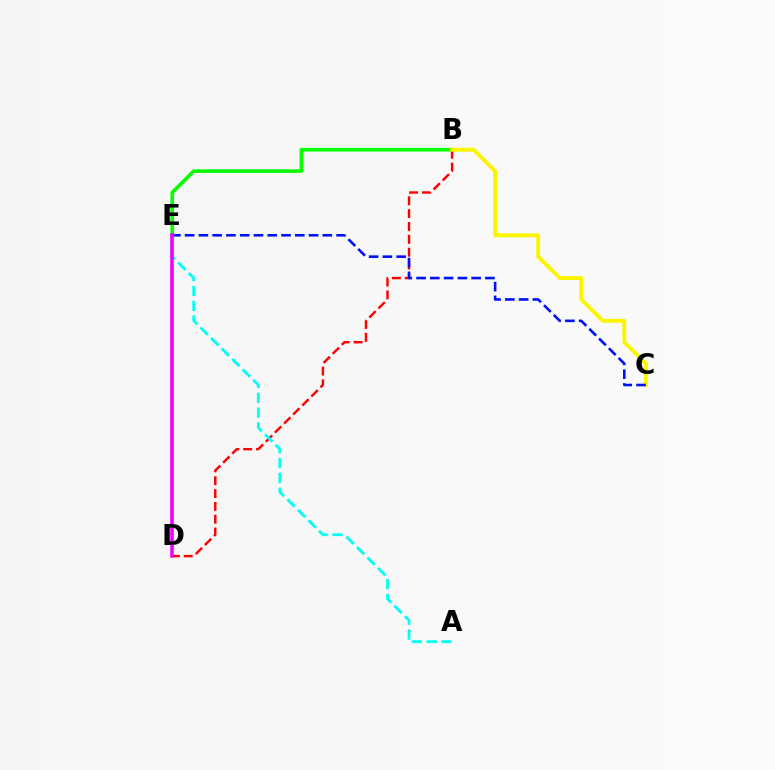{('B', 'E'): [{'color': '#08ff00', 'line_style': 'solid', 'thickness': 2.63}], ('B', 'D'): [{'color': '#ff0000', 'line_style': 'dashed', 'thickness': 1.75}], ('B', 'C'): [{'color': '#fcf500', 'line_style': 'solid', 'thickness': 2.8}], ('C', 'E'): [{'color': '#0010ff', 'line_style': 'dashed', 'thickness': 1.87}], ('A', 'E'): [{'color': '#00fff6', 'line_style': 'dashed', 'thickness': 2.02}], ('D', 'E'): [{'color': '#ee00ff', 'line_style': 'solid', 'thickness': 2.56}]}